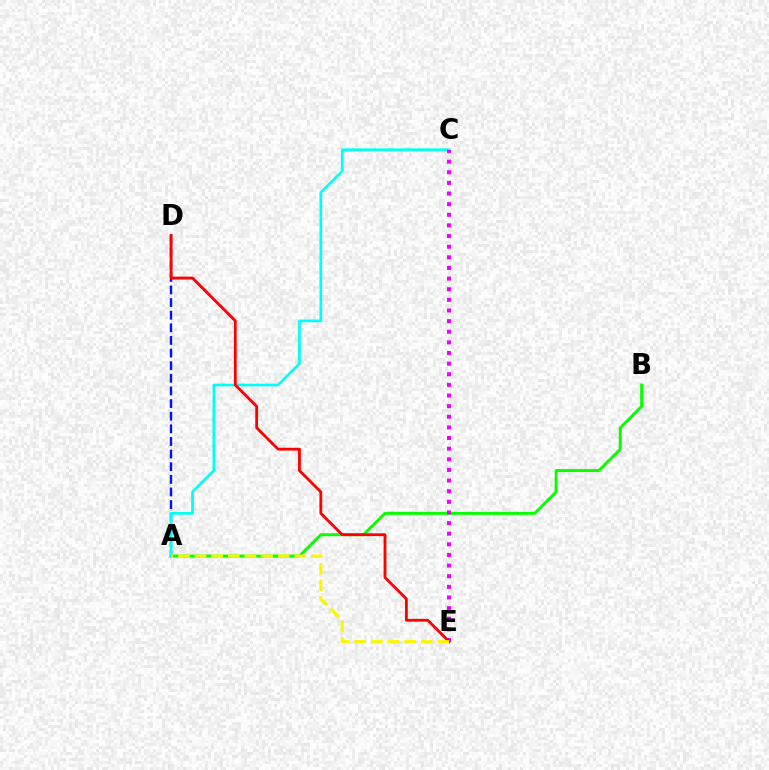{('A', 'D'): [{'color': '#0010ff', 'line_style': 'dashed', 'thickness': 1.72}], ('A', 'B'): [{'color': '#08ff00', 'line_style': 'solid', 'thickness': 2.14}], ('A', 'C'): [{'color': '#00fff6', 'line_style': 'solid', 'thickness': 1.94}], ('C', 'E'): [{'color': '#ee00ff', 'line_style': 'dotted', 'thickness': 2.89}], ('D', 'E'): [{'color': '#ff0000', 'line_style': 'solid', 'thickness': 2.03}], ('A', 'E'): [{'color': '#fcf500', 'line_style': 'dashed', 'thickness': 2.26}]}